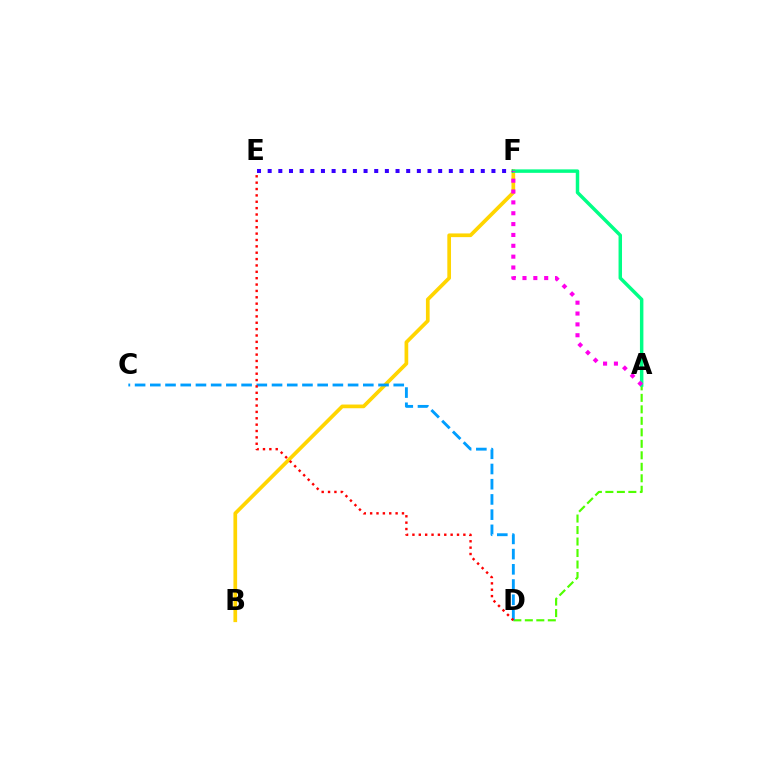{('B', 'F'): [{'color': '#ffd500', 'line_style': 'solid', 'thickness': 2.66}], ('A', 'D'): [{'color': '#4fff00', 'line_style': 'dashed', 'thickness': 1.56}], ('C', 'D'): [{'color': '#009eff', 'line_style': 'dashed', 'thickness': 2.07}], ('A', 'F'): [{'color': '#00ff86', 'line_style': 'solid', 'thickness': 2.5}, {'color': '#ff00ed', 'line_style': 'dotted', 'thickness': 2.95}], ('D', 'E'): [{'color': '#ff0000', 'line_style': 'dotted', 'thickness': 1.73}], ('E', 'F'): [{'color': '#3700ff', 'line_style': 'dotted', 'thickness': 2.9}]}